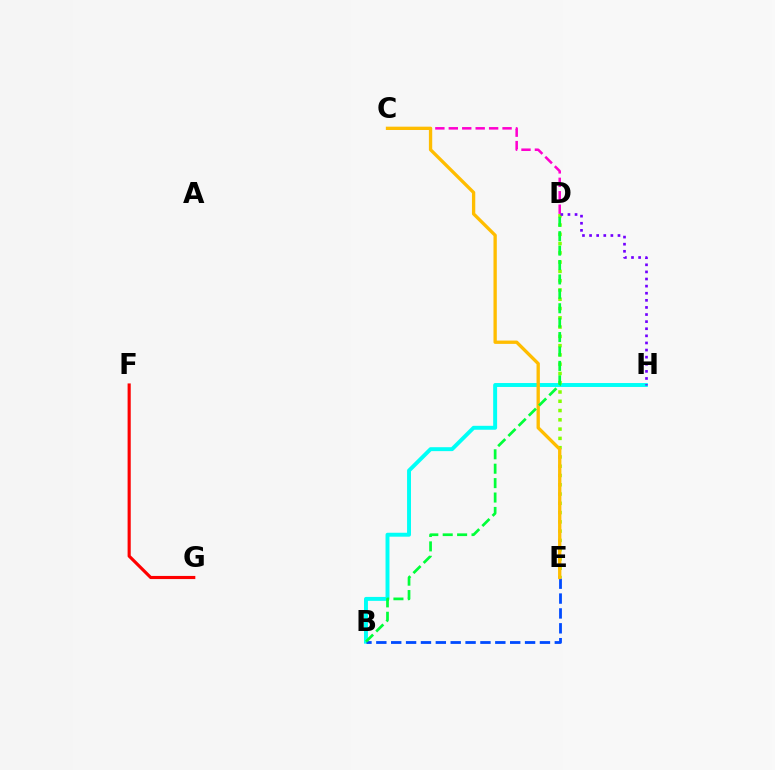{('B', 'H'): [{'color': '#00fff6', 'line_style': 'solid', 'thickness': 2.83}], ('D', 'E'): [{'color': '#84ff00', 'line_style': 'dotted', 'thickness': 2.52}], ('B', 'E'): [{'color': '#004bff', 'line_style': 'dashed', 'thickness': 2.02}], ('C', 'D'): [{'color': '#ff00cf', 'line_style': 'dashed', 'thickness': 1.83}], ('F', 'G'): [{'color': '#ff0000', 'line_style': 'solid', 'thickness': 2.26}], ('D', 'H'): [{'color': '#7200ff', 'line_style': 'dotted', 'thickness': 1.93}], ('C', 'E'): [{'color': '#ffbd00', 'line_style': 'solid', 'thickness': 2.39}], ('B', 'D'): [{'color': '#00ff39', 'line_style': 'dashed', 'thickness': 1.96}]}